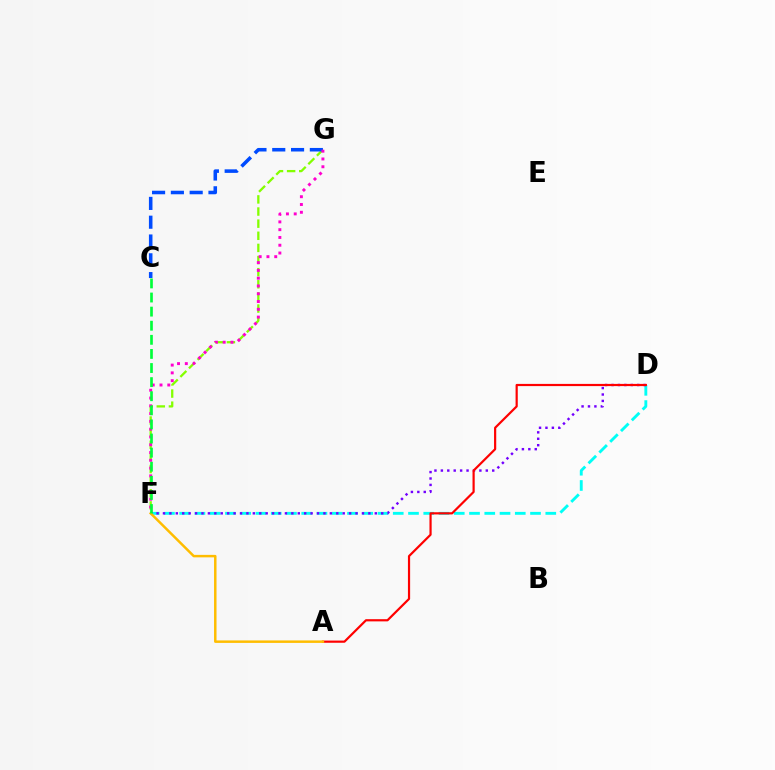{('F', 'G'): [{'color': '#84ff00', 'line_style': 'dashed', 'thickness': 1.65}, {'color': '#ff00cf', 'line_style': 'dotted', 'thickness': 2.11}], ('D', 'F'): [{'color': '#00fff6', 'line_style': 'dashed', 'thickness': 2.07}, {'color': '#7200ff', 'line_style': 'dotted', 'thickness': 1.74}], ('C', 'G'): [{'color': '#004bff', 'line_style': 'dashed', 'thickness': 2.55}], ('A', 'D'): [{'color': '#ff0000', 'line_style': 'solid', 'thickness': 1.58}], ('A', 'F'): [{'color': '#ffbd00', 'line_style': 'solid', 'thickness': 1.79}], ('C', 'F'): [{'color': '#00ff39', 'line_style': 'dashed', 'thickness': 1.92}]}